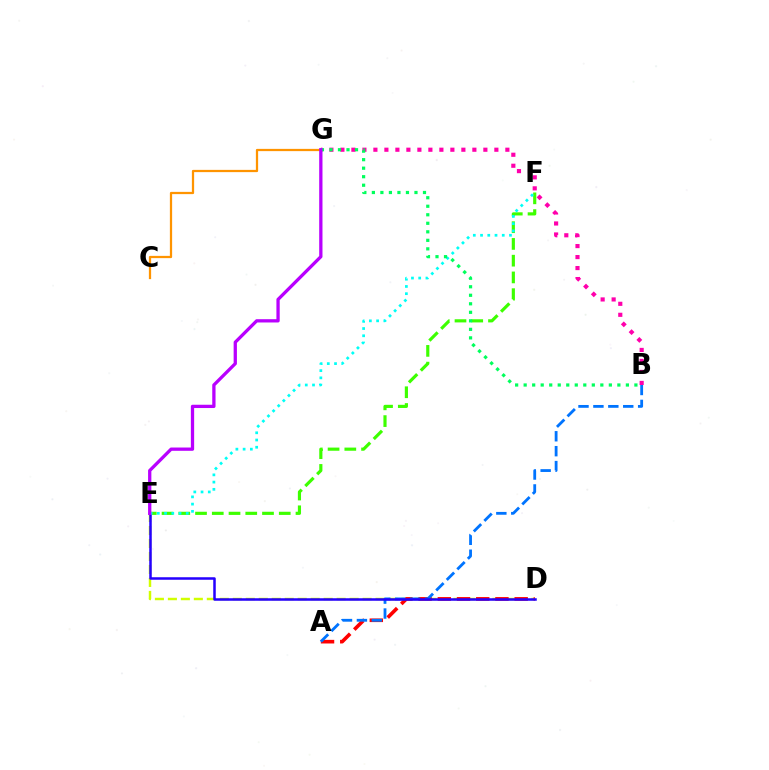{('E', 'F'): [{'color': '#3dff00', 'line_style': 'dashed', 'thickness': 2.27}, {'color': '#00fff6', 'line_style': 'dotted', 'thickness': 1.97}], ('D', 'E'): [{'color': '#d1ff00', 'line_style': 'dashed', 'thickness': 1.76}, {'color': '#2500ff', 'line_style': 'solid', 'thickness': 1.81}], ('A', 'D'): [{'color': '#ff0000', 'line_style': 'dashed', 'thickness': 2.61}], ('A', 'B'): [{'color': '#0074ff', 'line_style': 'dashed', 'thickness': 2.03}], ('C', 'G'): [{'color': '#ff9400', 'line_style': 'solid', 'thickness': 1.62}], ('B', 'G'): [{'color': '#ff00ac', 'line_style': 'dotted', 'thickness': 2.99}, {'color': '#00ff5c', 'line_style': 'dotted', 'thickness': 2.31}], ('E', 'G'): [{'color': '#b900ff', 'line_style': 'solid', 'thickness': 2.36}]}